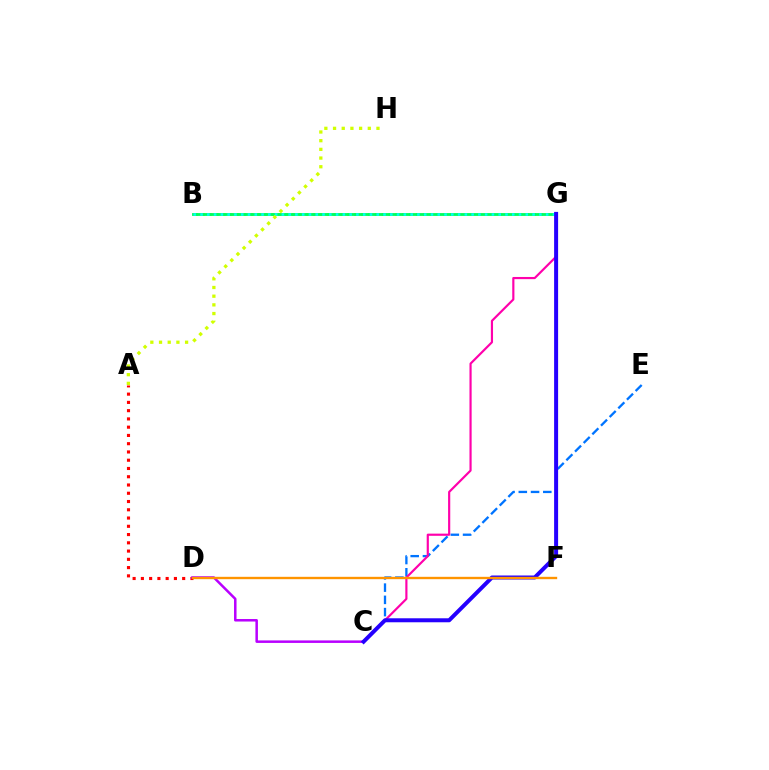{('C', 'E'): [{'color': '#0074ff', 'line_style': 'dashed', 'thickness': 1.66}], ('A', 'D'): [{'color': '#ff0000', 'line_style': 'dotted', 'thickness': 2.24}], ('B', 'G'): [{'color': '#3dff00', 'line_style': 'dotted', 'thickness': 1.87}, {'color': '#00ff5c', 'line_style': 'solid', 'thickness': 2.05}, {'color': '#00fff6', 'line_style': 'dotted', 'thickness': 1.84}], ('C', 'G'): [{'color': '#ff00ac', 'line_style': 'solid', 'thickness': 1.56}, {'color': '#2500ff', 'line_style': 'solid', 'thickness': 2.88}], ('C', 'D'): [{'color': '#b900ff', 'line_style': 'solid', 'thickness': 1.8}], ('A', 'H'): [{'color': '#d1ff00', 'line_style': 'dotted', 'thickness': 2.36}], ('D', 'F'): [{'color': '#ff9400', 'line_style': 'solid', 'thickness': 1.7}]}